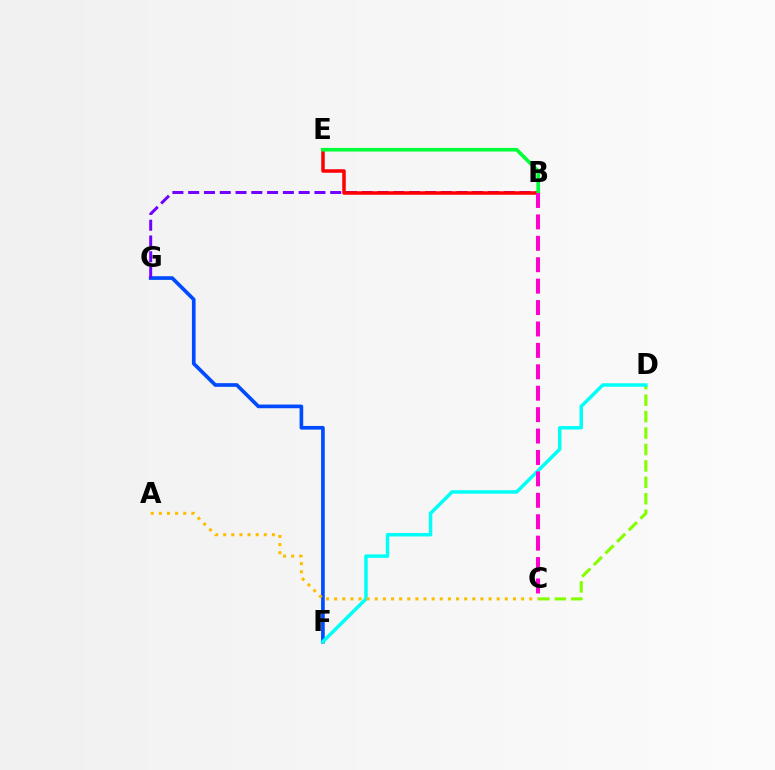{('C', 'D'): [{'color': '#84ff00', 'line_style': 'dashed', 'thickness': 2.23}], ('F', 'G'): [{'color': '#004bff', 'line_style': 'solid', 'thickness': 2.64}], ('B', 'G'): [{'color': '#7200ff', 'line_style': 'dashed', 'thickness': 2.14}], ('D', 'F'): [{'color': '#00fff6', 'line_style': 'solid', 'thickness': 2.5}], ('B', 'E'): [{'color': '#ff0000', 'line_style': 'solid', 'thickness': 2.52}, {'color': '#00ff39', 'line_style': 'solid', 'thickness': 2.61}], ('A', 'C'): [{'color': '#ffbd00', 'line_style': 'dotted', 'thickness': 2.21}], ('B', 'C'): [{'color': '#ff00cf', 'line_style': 'dashed', 'thickness': 2.91}]}